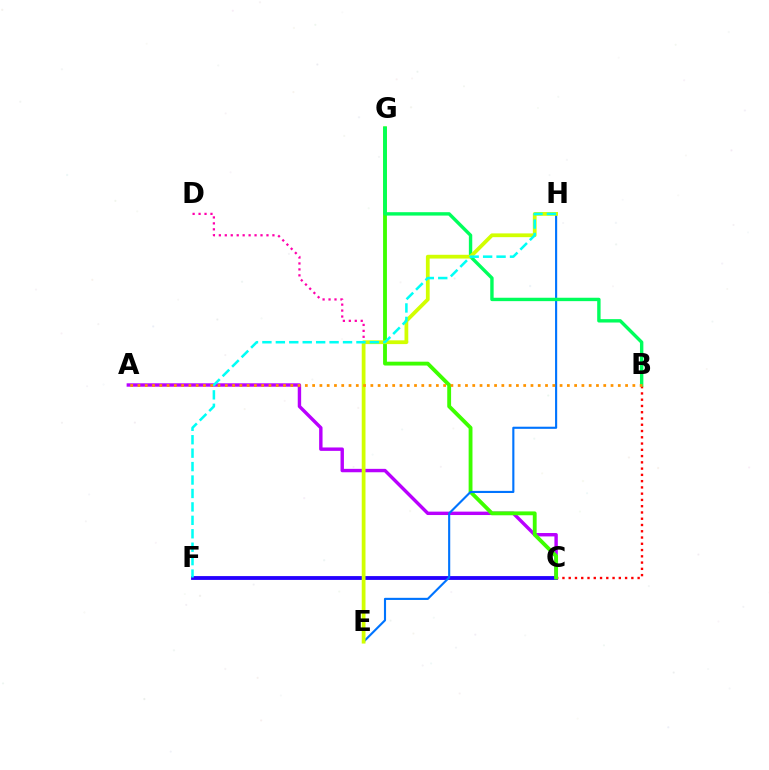{('D', 'E'): [{'color': '#ff00ac', 'line_style': 'dotted', 'thickness': 1.62}], ('C', 'F'): [{'color': '#2500ff', 'line_style': 'solid', 'thickness': 2.75}], ('B', 'C'): [{'color': '#ff0000', 'line_style': 'dotted', 'thickness': 1.7}], ('A', 'C'): [{'color': '#b900ff', 'line_style': 'solid', 'thickness': 2.45}], ('C', 'G'): [{'color': '#3dff00', 'line_style': 'solid', 'thickness': 2.77}], ('E', 'H'): [{'color': '#0074ff', 'line_style': 'solid', 'thickness': 1.53}, {'color': '#d1ff00', 'line_style': 'solid', 'thickness': 2.71}], ('B', 'G'): [{'color': '#00ff5c', 'line_style': 'solid', 'thickness': 2.44}], ('F', 'H'): [{'color': '#00fff6', 'line_style': 'dashed', 'thickness': 1.82}], ('A', 'B'): [{'color': '#ff9400', 'line_style': 'dotted', 'thickness': 1.98}]}